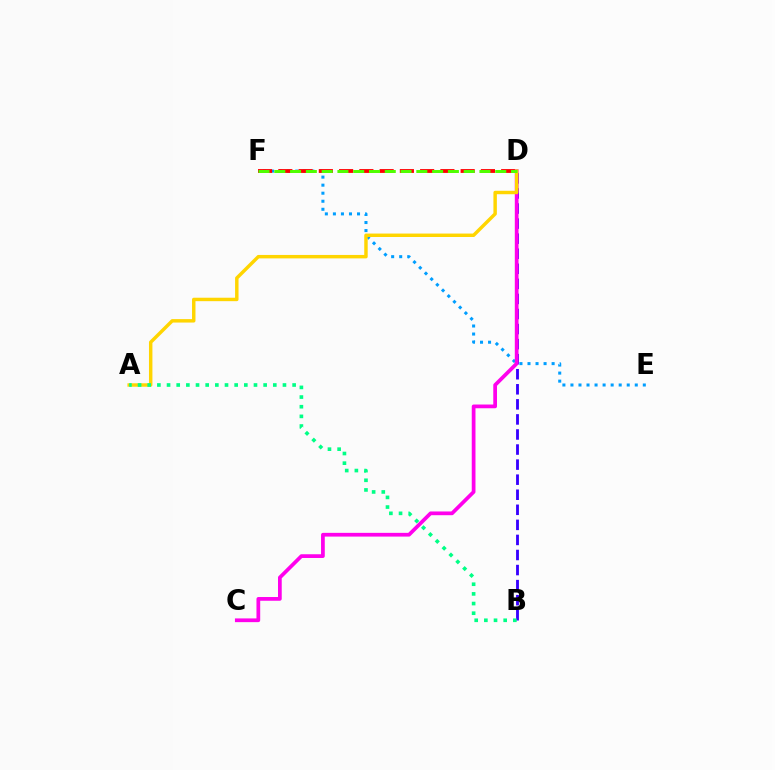{('E', 'F'): [{'color': '#009eff', 'line_style': 'dotted', 'thickness': 2.18}], ('B', 'D'): [{'color': '#3700ff', 'line_style': 'dashed', 'thickness': 2.05}], ('D', 'F'): [{'color': '#ff0000', 'line_style': 'dashed', 'thickness': 2.75}, {'color': '#4fff00', 'line_style': 'dashed', 'thickness': 2.14}], ('C', 'D'): [{'color': '#ff00ed', 'line_style': 'solid', 'thickness': 2.69}], ('A', 'D'): [{'color': '#ffd500', 'line_style': 'solid', 'thickness': 2.48}], ('A', 'B'): [{'color': '#00ff86', 'line_style': 'dotted', 'thickness': 2.62}]}